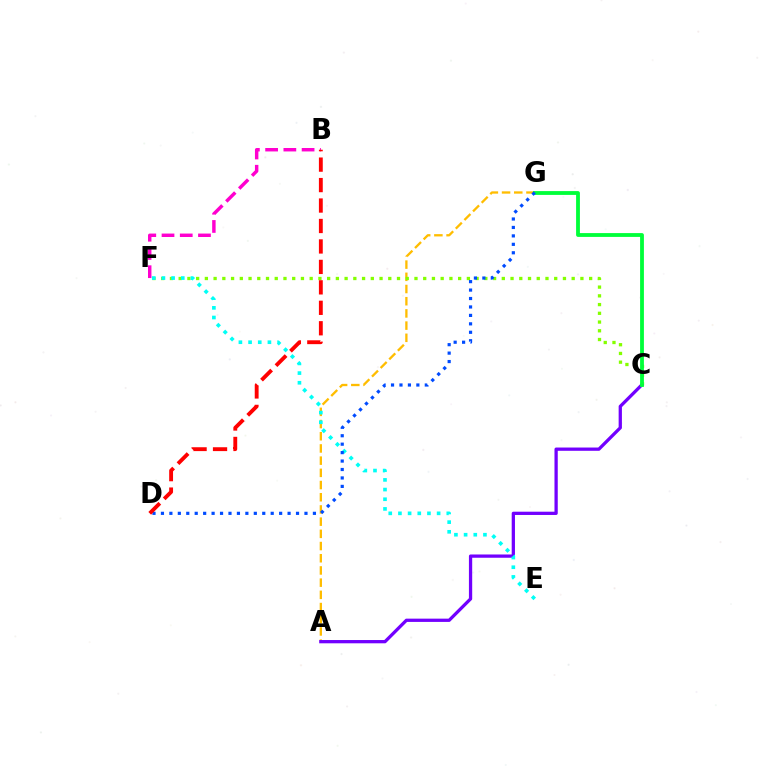{('A', 'G'): [{'color': '#ffbd00', 'line_style': 'dashed', 'thickness': 1.66}], ('C', 'F'): [{'color': '#84ff00', 'line_style': 'dotted', 'thickness': 2.37}], ('B', 'F'): [{'color': '#ff00cf', 'line_style': 'dashed', 'thickness': 2.48}], ('A', 'C'): [{'color': '#7200ff', 'line_style': 'solid', 'thickness': 2.35}], ('E', 'F'): [{'color': '#00fff6', 'line_style': 'dotted', 'thickness': 2.63}], ('C', 'G'): [{'color': '#00ff39', 'line_style': 'solid', 'thickness': 2.75}], ('D', 'G'): [{'color': '#004bff', 'line_style': 'dotted', 'thickness': 2.29}], ('B', 'D'): [{'color': '#ff0000', 'line_style': 'dashed', 'thickness': 2.78}]}